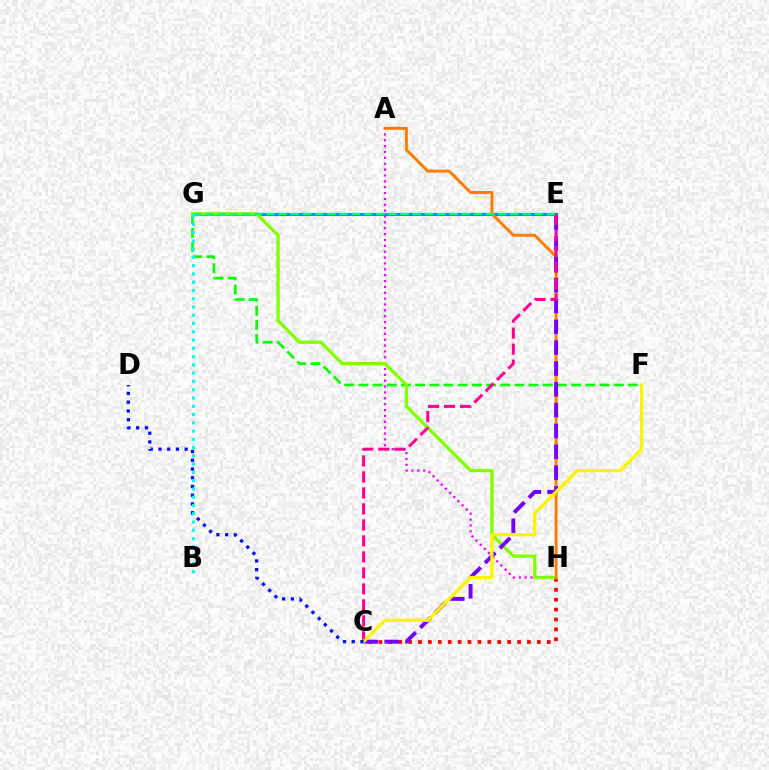{('F', 'G'): [{'color': '#08ff00', 'line_style': 'dashed', 'thickness': 1.93}], ('C', 'H'): [{'color': '#ff0000', 'line_style': 'dotted', 'thickness': 2.69}], ('A', 'H'): [{'color': '#ee00ff', 'line_style': 'dotted', 'thickness': 1.59}, {'color': '#ff7c00', 'line_style': 'solid', 'thickness': 2.13}], ('E', 'G'): [{'color': '#008cff', 'line_style': 'solid', 'thickness': 2.23}, {'color': '#00ff74', 'line_style': 'dashed', 'thickness': 1.66}], ('G', 'H'): [{'color': '#84ff00', 'line_style': 'solid', 'thickness': 2.39}], ('C', 'E'): [{'color': '#7200ff', 'line_style': 'dashed', 'thickness': 2.83}, {'color': '#ff0094', 'line_style': 'dashed', 'thickness': 2.17}], ('C', 'F'): [{'color': '#fcf500', 'line_style': 'solid', 'thickness': 2.36}], ('C', 'D'): [{'color': '#0010ff', 'line_style': 'dotted', 'thickness': 2.37}], ('B', 'G'): [{'color': '#00fff6', 'line_style': 'dotted', 'thickness': 2.25}]}